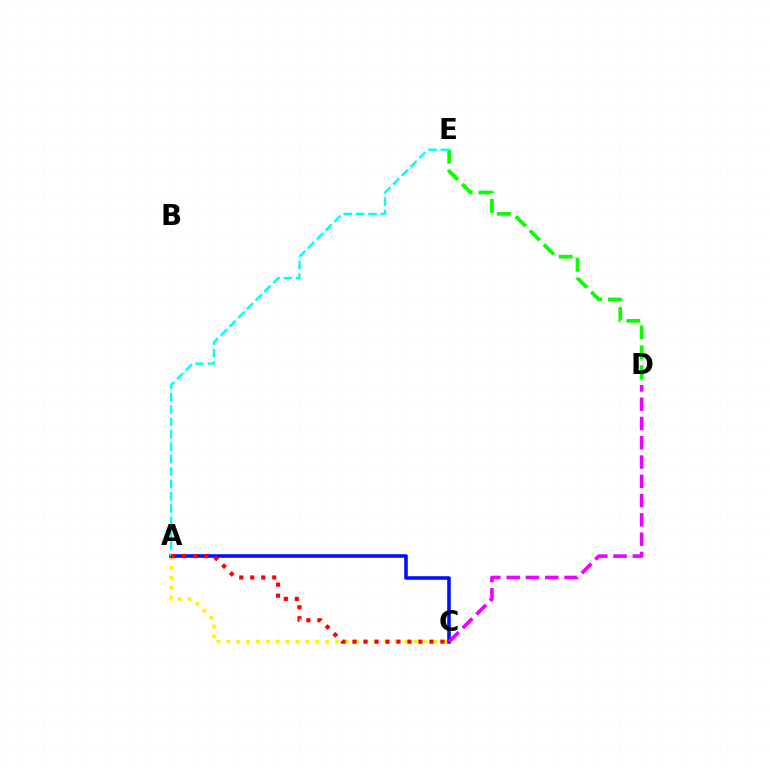{('D', 'E'): [{'color': '#08ff00', 'line_style': 'dashed', 'thickness': 2.7}], ('A', 'C'): [{'color': '#fcf500', 'line_style': 'dotted', 'thickness': 2.68}, {'color': '#0010ff', 'line_style': 'solid', 'thickness': 2.58}, {'color': '#ff0000', 'line_style': 'dotted', 'thickness': 2.99}], ('C', 'D'): [{'color': '#ee00ff', 'line_style': 'dashed', 'thickness': 2.62}], ('A', 'E'): [{'color': '#00fff6', 'line_style': 'dashed', 'thickness': 1.68}]}